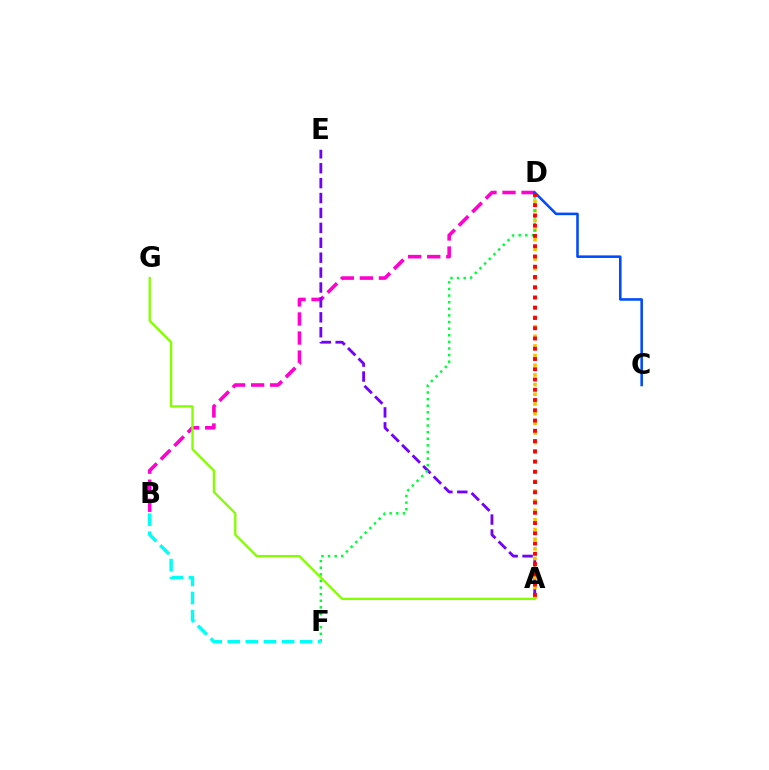{('B', 'D'): [{'color': '#ff00cf', 'line_style': 'dashed', 'thickness': 2.59}], ('A', 'E'): [{'color': '#7200ff', 'line_style': 'dashed', 'thickness': 2.03}], ('A', 'D'): [{'color': '#ffbd00', 'line_style': 'dotted', 'thickness': 2.63}, {'color': '#ff0000', 'line_style': 'dotted', 'thickness': 2.79}], ('D', 'F'): [{'color': '#00ff39', 'line_style': 'dotted', 'thickness': 1.8}], ('C', 'D'): [{'color': '#004bff', 'line_style': 'solid', 'thickness': 1.85}], ('A', 'G'): [{'color': '#84ff00', 'line_style': 'solid', 'thickness': 1.67}], ('B', 'F'): [{'color': '#00fff6', 'line_style': 'dashed', 'thickness': 2.46}]}